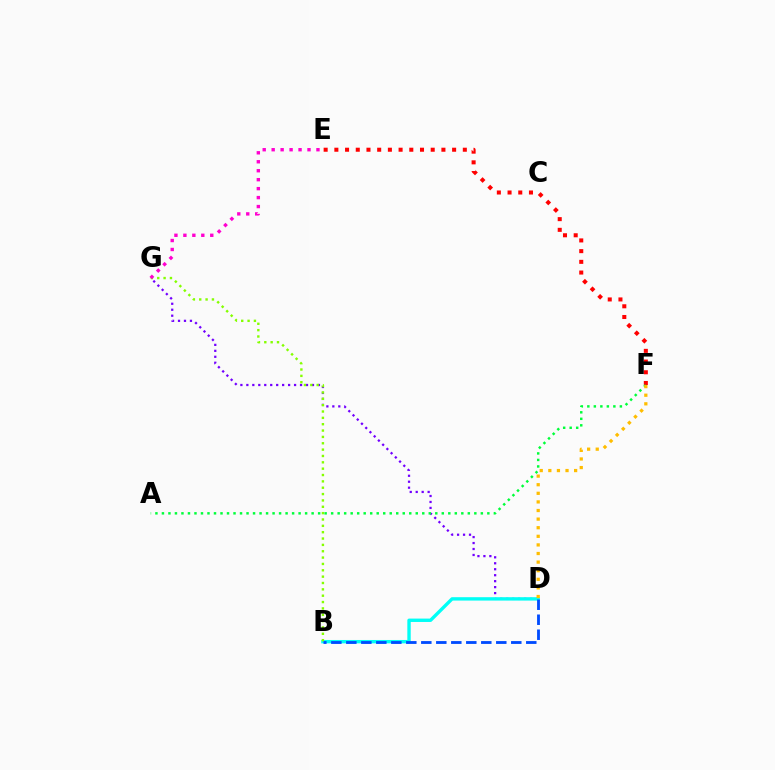{('D', 'G'): [{'color': '#7200ff', 'line_style': 'dotted', 'thickness': 1.62}], ('B', 'D'): [{'color': '#00fff6', 'line_style': 'solid', 'thickness': 2.43}, {'color': '#004bff', 'line_style': 'dashed', 'thickness': 2.04}], ('E', 'F'): [{'color': '#ff0000', 'line_style': 'dotted', 'thickness': 2.91}], ('B', 'G'): [{'color': '#84ff00', 'line_style': 'dotted', 'thickness': 1.73}], ('A', 'F'): [{'color': '#00ff39', 'line_style': 'dotted', 'thickness': 1.77}], ('D', 'F'): [{'color': '#ffbd00', 'line_style': 'dotted', 'thickness': 2.34}], ('E', 'G'): [{'color': '#ff00cf', 'line_style': 'dotted', 'thickness': 2.43}]}